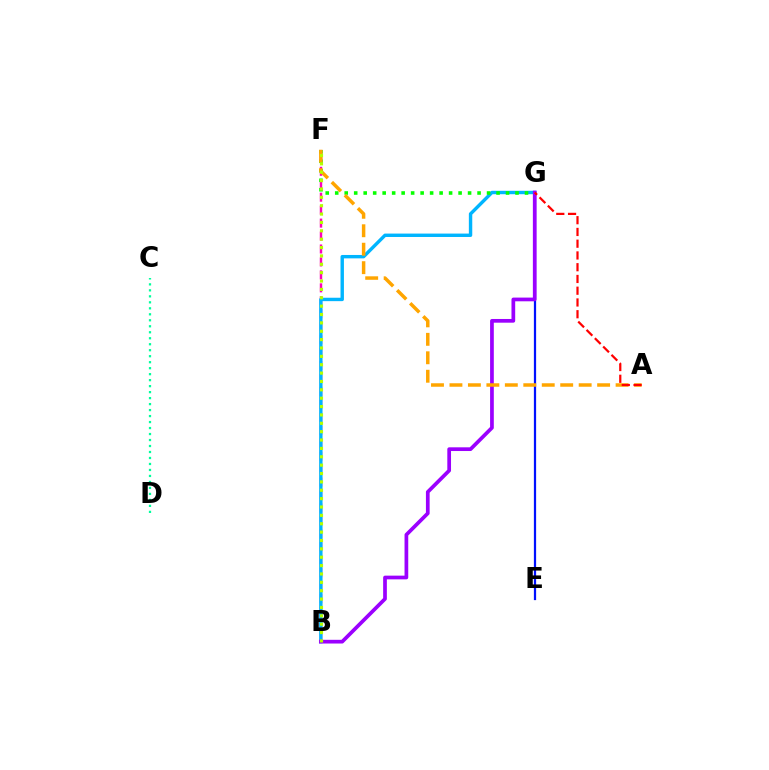{('B', 'F'): [{'color': '#ff00bd', 'line_style': 'dashed', 'thickness': 1.76}, {'color': '#b3ff00', 'line_style': 'dotted', 'thickness': 2.27}], ('E', 'G'): [{'color': '#0010ff', 'line_style': 'solid', 'thickness': 1.61}], ('B', 'G'): [{'color': '#00b5ff', 'line_style': 'solid', 'thickness': 2.45}, {'color': '#9b00ff', 'line_style': 'solid', 'thickness': 2.67}], ('F', 'G'): [{'color': '#08ff00', 'line_style': 'dotted', 'thickness': 2.58}], ('A', 'F'): [{'color': '#ffa500', 'line_style': 'dashed', 'thickness': 2.51}], ('C', 'D'): [{'color': '#00ff9d', 'line_style': 'dotted', 'thickness': 1.63}], ('A', 'G'): [{'color': '#ff0000', 'line_style': 'dashed', 'thickness': 1.6}]}